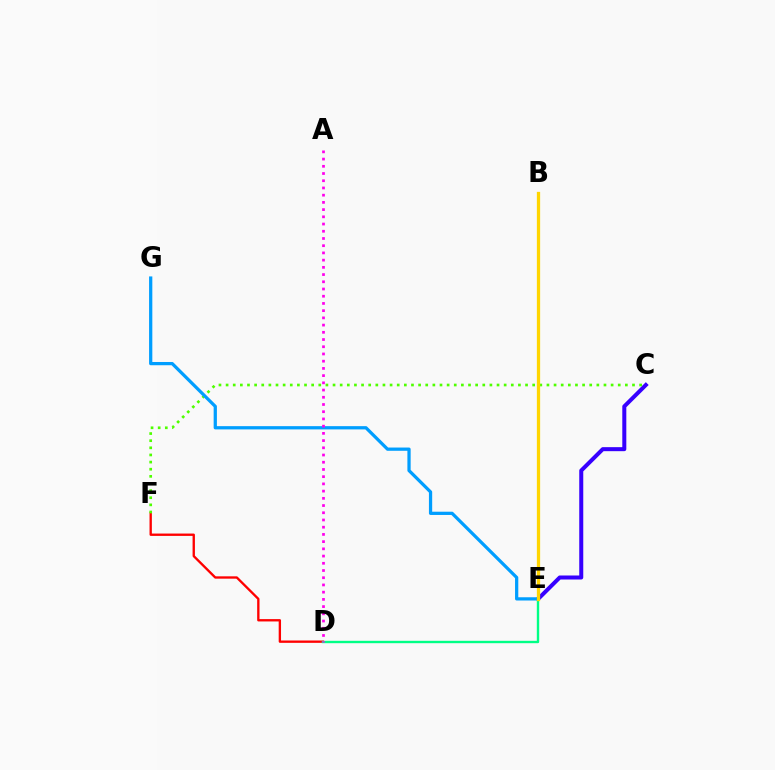{('D', 'F'): [{'color': '#ff0000', 'line_style': 'solid', 'thickness': 1.69}], ('C', 'E'): [{'color': '#3700ff', 'line_style': 'solid', 'thickness': 2.89}], ('C', 'F'): [{'color': '#4fff00', 'line_style': 'dotted', 'thickness': 1.94}], ('D', 'E'): [{'color': '#00ff86', 'line_style': 'solid', 'thickness': 1.72}], ('E', 'G'): [{'color': '#009eff', 'line_style': 'solid', 'thickness': 2.34}], ('B', 'E'): [{'color': '#ffd500', 'line_style': 'solid', 'thickness': 2.36}], ('A', 'D'): [{'color': '#ff00ed', 'line_style': 'dotted', 'thickness': 1.96}]}